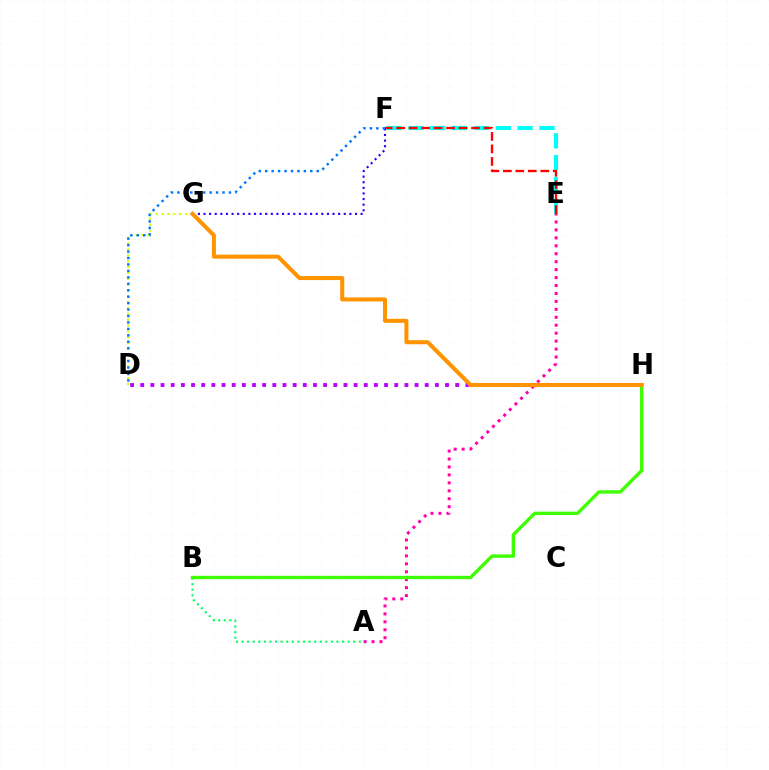{('A', 'E'): [{'color': '#ff00ac', 'line_style': 'dotted', 'thickness': 2.16}], ('A', 'B'): [{'color': '#00ff5c', 'line_style': 'dotted', 'thickness': 1.52}], ('F', 'G'): [{'color': '#2500ff', 'line_style': 'dotted', 'thickness': 1.52}], ('D', 'G'): [{'color': '#d1ff00', 'line_style': 'dotted', 'thickness': 1.59}], ('D', 'H'): [{'color': '#b900ff', 'line_style': 'dotted', 'thickness': 2.76}], ('E', 'F'): [{'color': '#00fff6', 'line_style': 'dashed', 'thickness': 2.97}, {'color': '#ff0000', 'line_style': 'dashed', 'thickness': 1.69}], ('D', 'F'): [{'color': '#0074ff', 'line_style': 'dotted', 'thickness': 1.75}], ('B', 'H'): [{'color': '#3dff00', 'line_style': 'solid', 'thickness': 2.41}], ('G', 'H'): [{'color': '#ff9400', 'line_style': 'solid', 'thickness': 2.9}]}